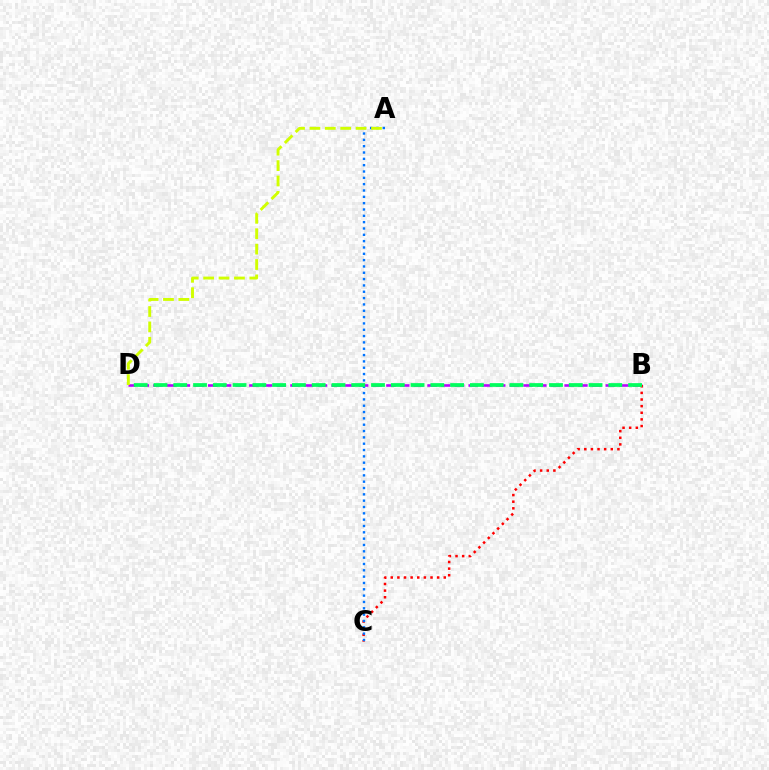{('B', 'D'): [{'color': '#b900ff', 'line_style': 'dashed', 'thickness': 1.86}, {'color': '#00ff5c', 'line_style': 'dashed', 'thickness': 2.69}], ('B', 'C'): [{'color': '#ff0000', 'line_style': 'dotted', 'thickness': 1.8}], ('A', 'C'): [{'color': '#0074ff', 'line_style': 'dotted', 'thickness': 1.72}], ('A', 'D'): [{'color': '#d1ff00', 'line_style': 'dashed', 'thickness': 2.09}]}